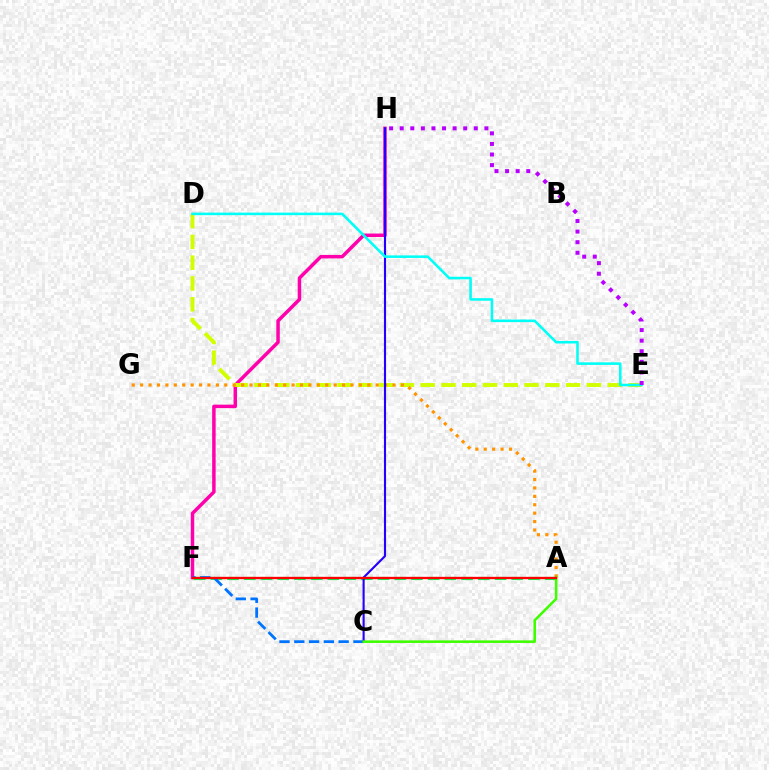{('F', 'H'): [{'color': '#ff00ac', 'line_style': 'solid', 'thickness': 2.51}], ('A', 'F'): [{'color': '#00ff5c', 'line_style': 'dashed', 'thickness': 2.27}, {'color': '#ff0000', 'line_style': 'solid', 'thickness': 1.67}], ('C', 'F'): [{'color': '#0074ff', 'line_style': 'dashed', 'thickness': 2.01}], ('D', 'E'): [{'color': '#d1ff00', 'line_style': 'dashed', 'thickness': 2.82}, {'color': '#00fff6', 'line_style': 'solid', 'thickness': 1.85}], ('A', 'G'): [{'color': '#ff9400', 'line_style': 'dotted', 'thickness': 2.29}], ('C', 'H'): [{'color': '#2500ff', 'line_style': 'solid', 'thickness': 1.52}], ('A', 'C'): [{'color': '#3dff00', 'line_style': 'solid', 'thickness': 1.84}], ('E', 'H'): [{'color': '#b900ff', 'line_style': 'dotted', 'thickness': 2.88}]}